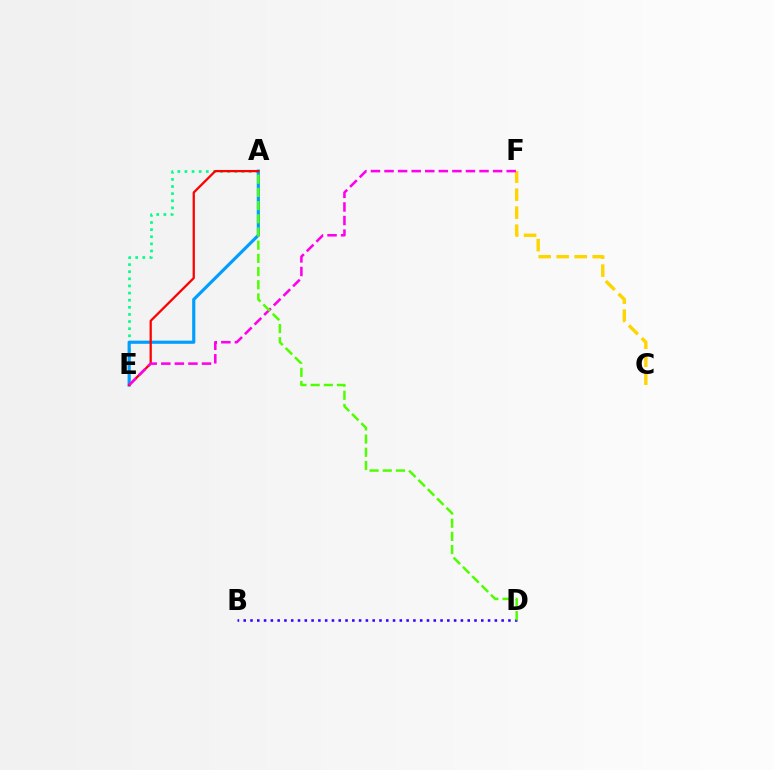{('B', 'D'): [{'color': '#3700ff', 'line_style': 'dotted', 'thickness': 1.84}], ('A', 'E'): [{'color': '#00ff86', 'line_style': 'dotted', 'thickness': 1.93}, {'color': '#009eff', 'line_style': 'solid', 'thickness': 2.28}, {'color': '#ff0000', 'line_style': 'solid', 'thickness': 1.63}], ('C', 'F'): [{'color': '#ffd500', 'line_style': 'dashed', 'thickness': 2.45}], ('E', 'F'): [{'color': '#ff00ed', 'line_style': 'dashed', 'thickness': 1.84}], ('A', 'D'): [{'color': '#4fff00', 'line_style': 'dashed', 'thickness': 1.79}]}